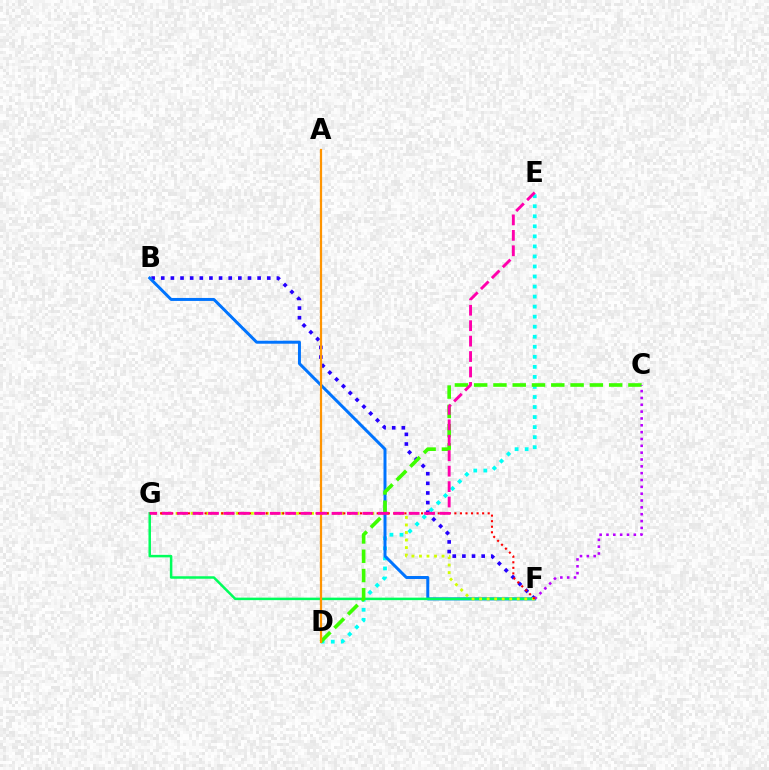{('D', 'E'): [{'color': '#00fff6', 'line_style': 'dotted', 'thickness': 2.73}], ('B', 'F'): [{'color': '#2500ff', 'line_style': 'dotted', 'thickness': 2.62}, {'color': '#0074ff', 'line_style': 'solid', 'thickness': 2.14}], ('F', 'G'): [{'color': '#00ff5c', 'line_style': 'solid', 'thickness': 1.8}, {'color': '#d1ff00', 'line_style': 'dotted', 'thickness': 2.05}, {'color': '#ff0000', 'line_style': 'dotted', 'thickness': 1.51}], ('C', 'D'): [{'color': '#3dff00', 'line_style': 'dashed', 'thickness': 2.62}], ('C', 'F'): [{'color': '#b900ff', 'line_style': 'dotted', 'thickness': 1.86}], ('A', 'D'): [{'color': '#ff9400', 'line_style': 'solid', 'thickness': 1.61}], ('E', 'G'): [{'color': '#ff00ac', 'line_style': 'dashed', 'thickness': 2.1}]}